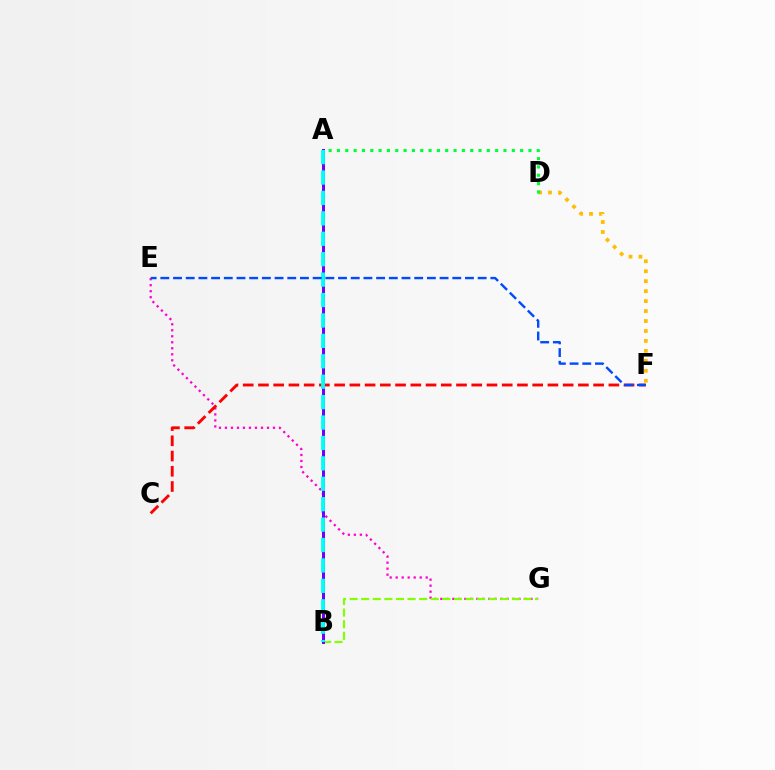{('E', 'G'): [{'color': '#ff00cf', 'line_style': 'dotted', 'thickness': 1.63}], ('D', 'F'): [{'color': '#ffbd00', 'line_style': 'dotted', 'thickness': 2.71}], ('C', 'F'): [{'color': '#ff0000', 'line_style': 'dashed', 'thickness': 2.07}], ('B', 'G'): [{'color': '#84ff00', 'line_style': 'dashed', 'thickness': 1.57}], ('A', 'B'): [{'color': '#7200ff', 'line_style': 'solid', 'thickness': 2.18}, {'color': '#00fff6', 'line_style': 'dashed', 'thickness': 2.77}], ('A', 'D'): [{'color': '#00ff39', 'line_style': 'dotted', 'thickness': 2.26}], ('E', 'F'): [{'color': '#004bff', 'line_style': 'dashed', 'thickness': 1.72}]}